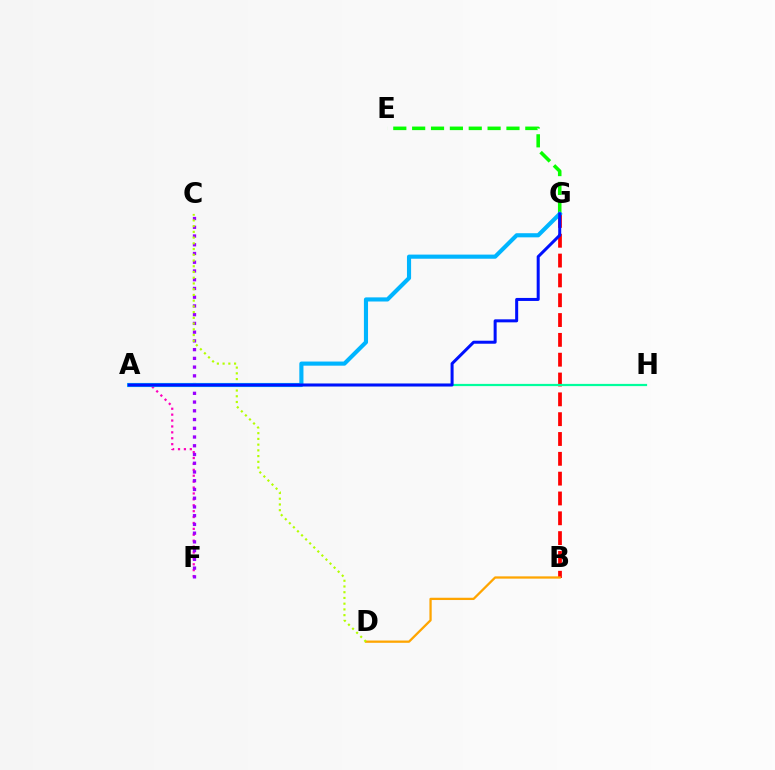{('E', 'G'): [{'color': '#08ff00', 'line_style': 'dashed', 'thickness': 2.56}], ('B', 'G'): [{'color': '#ff0000', 'line_style': 'dashed', 'thickness': 2.69}], ('A', 'F'): [{'color': '#ff00bd', 'line_style': 'dotted', 'thickness': 1.6}], ('B', 'D'): [{'color': '#ffa500', 'line_style': 'solid', 'thickness': 1.64}], ('A', 'H'): [{'color': '#00ff9d', 'line_style': 'solid', 'thickness': 1.6}], ('C', 'F'): [{'color': '#9b00ff', 'line_style': 'dotted', 'thickness': 2.37}], ('C', 'D'): [{'color': '#b3ff00', 'line_style': 'dotted', 'thickness': 1.56}], ('A', 'G'): [{'color': '#00b5ff', 'line_style': 'solid', 'thickness': 2.97}, {'color': '#0010ff', 'line_style': 'solid', 'thickness': 2.17}]}